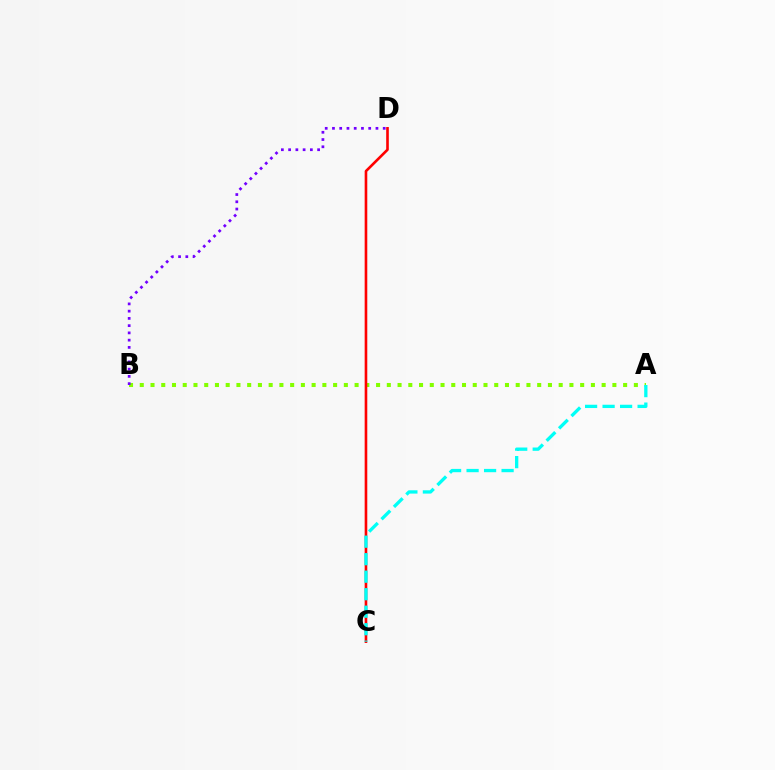{('A', 'B'): [{'color': '#84ff00', 'line_style': 'dotted', 'thickness': 2.92}], ('B', 'D'): [{'color': '#7200ff', 'line_style': 'dotted', 'thickness': 1.97}], ('C', 'D'): [{'color': '#ff0000', 'line_style': 'solid', 'thickness': 1.89}], ('A', 'C'): [{'color': '#00fff6', 'line_style': 'dashed', 'thickness': 2.38}]}